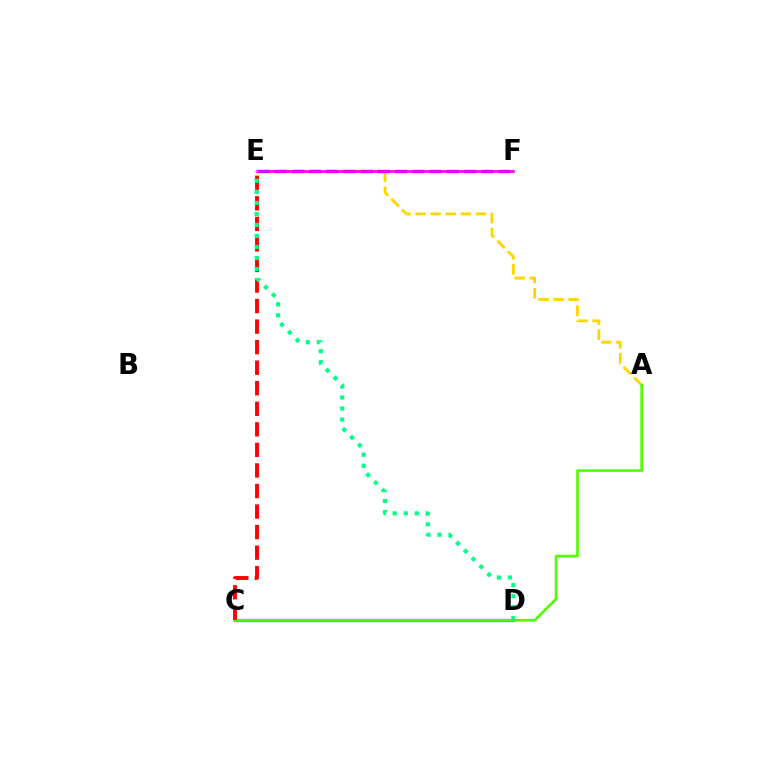{('A', 'E'): [{'color': '#ffd500', 'line_style': 'dashed', 'thickness': 2.05}], ('C', 'D'): [{'color': '#009eff', 'line_style': 'solid', 'thickness': 2.35}], ('A', 'C'): [{'color': '#4fff00', 'line_style': 'solid', 'thickness': 1.91}], ('E', 'F'): [{'color': '#3700ff', 'line_style': 'dashed', 'thickness': 2.34}, {'color': '#ff00ed', 'line_style': 'solid', 'thickness': 1.92}], ('C', 'E'): [{'color': '#ff0000', 'line_style': 'dashed', 'thickness': 2.79}], ('D', 'E'): [{'color': '#00ff86', 'line_style': 'dotted', 'thickness': 3.0}]}